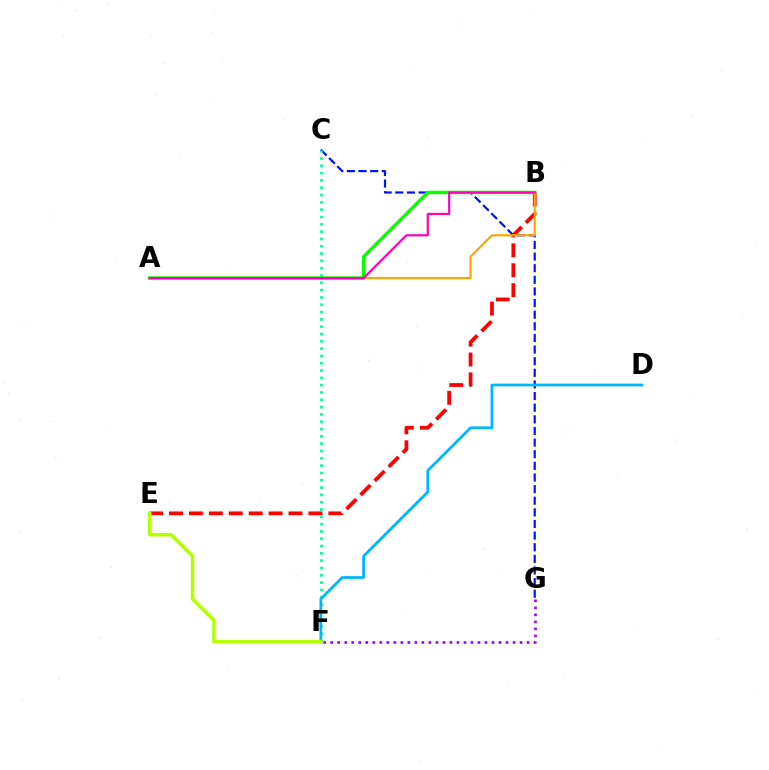{('B', 'E'): [{'color': '#ff0000', 'line_style': 'dashed', 'thickness': 2.71}], ('C', 'G'): [{'color': '#0010ff', 'line_style': 'dashed', 'thickness': 1.58}], ('C', 'F'): [{'color': '#00ff9d', 'line_style': 'dotted', 'thickness': 1.99}], ('A', 'B'): [{'color': '#08ff00', 'line_style': 'solid', 'thickness': 2.51}, {'color': '#ffa500', 'line_style': 'solid', 'thickness': 1.58}, {'color': '#ff00bd', 'line_style': 'solid', 'thickness': 1.58}], ('D', 'F'): [{'color': '#00b5ff', 'line_style': 'solid', 'thickness': 1.98}], ('E', 'F'): [{'color': '#b3ff00', 'line_style': 'solid', 'thickness': 2.51}], ('F', 'G'): [{'color': '#9b00ff', 'line_style': 'dotted', 'thickness': 1.91}]}